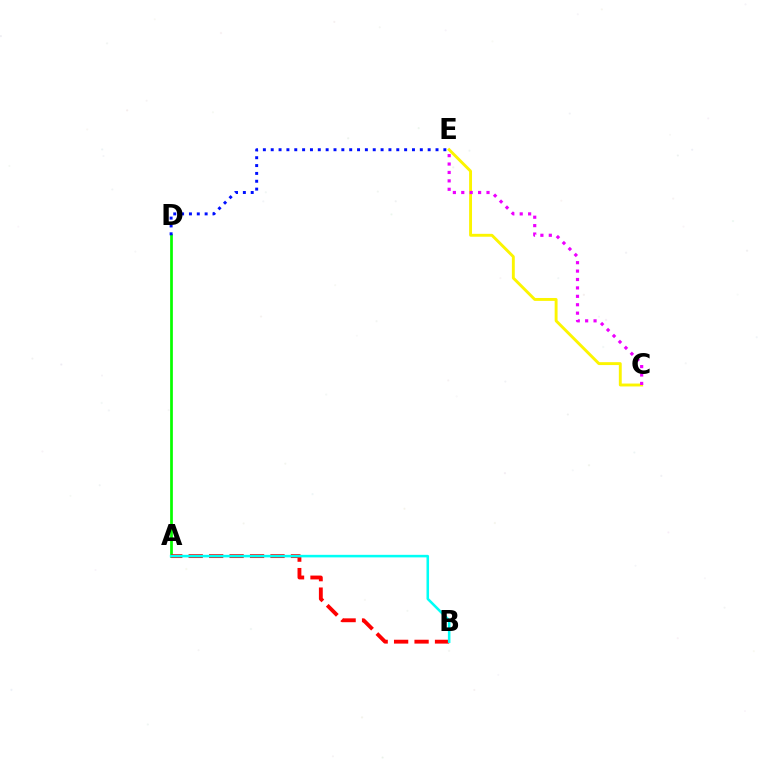{('C', 'E'): [{'color': '#fcf500', 'line_style': 'solid', 'thickness': 2.08}, {'color': '#ee00ff', 'line_style': 'dotted', 'thickness': 2.29}], ('A', 'D'): [{'color': '#08ff00', 'line_style': 'solid', 'thickness': 1.96}], ('D', 'E'): [{'color': '#0010ff', 'line_style': 'dotted', 'thickness': 2.13}], ('A', 'B'): [{'color': '#ff0000', 'line_style': 'dashed', 'thickness': 2.78}, {'color': '#00fff6', 'line_style': 'solid', 'thickness': 1.83}]}